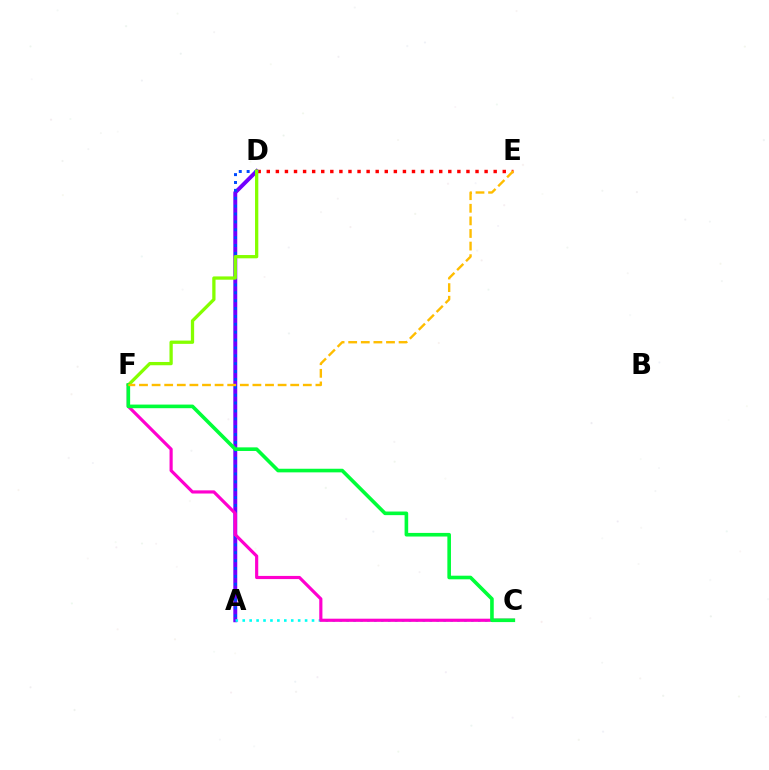{('D', 'E'): [{'color': '#ff0000', 'line_style': 'dotted', 'thickness': 2.47}], ('A', 'D'): [{'color': '#7200ff', 'line_style': 'solid', 'thickness': 2.83}, {'color': '#004bff', 'line_style': 'dotted', 'thickness': 2.14}], ('A', 'C'): [{'color': '#00fff6', 'line_style': 'dotted', 'thickness': 1.88}], ('C', 'F'): [{'color': '#ff00cf', 'line_style': 'solid', 'thickness': 2.28}, {'color': '#00ff39', 'line_style': 'solid', 'thickness': 2.6}], ('D', 'F'): [{'color': '#84ff00', 'line_style': 'solid', 'thickness': 2.36}], ('E', 'F'): [{'color': '#ffbd00', 'line_style': 'dashed', 'thickness': 1.71}]}